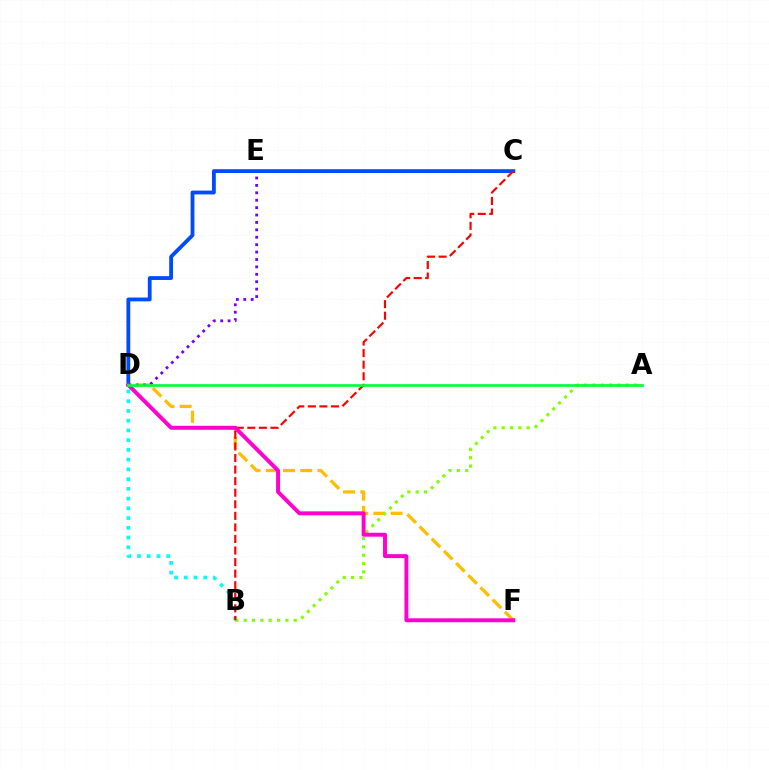{('B', 'D'): [{'color': '#00fff6', 'line_style': 'dotted', 'thickness': 2.65}], ('D', 'F'): [{'color': '#ffbd00', 'line_style': 'dashed', 'thickness': 2.34}, {'color': '#ff00cf', 'line_style': 'solid', 'thickness': 2.83}], ('D', 'E'): [{'color': '#7200ff', 'line_style': 'dotted', 'thickness': 2.01}], ('A', 'B'): [{'color': '#84ff00', 'line_style': 'dotted', 'thickness': 2.27}], ('C', 'D'): [{'color': '#004bff', 'line_style': 'solid', 'thickness': 2.75}], ('B', 'C'): [{'color': '#ff0000', 'line_style': 'dashed', 'thickness': 1.57}], ('A', 'D'): [{'color': '#00ff39', 'line_style': 'solid', 'thickness': 1.93}]}